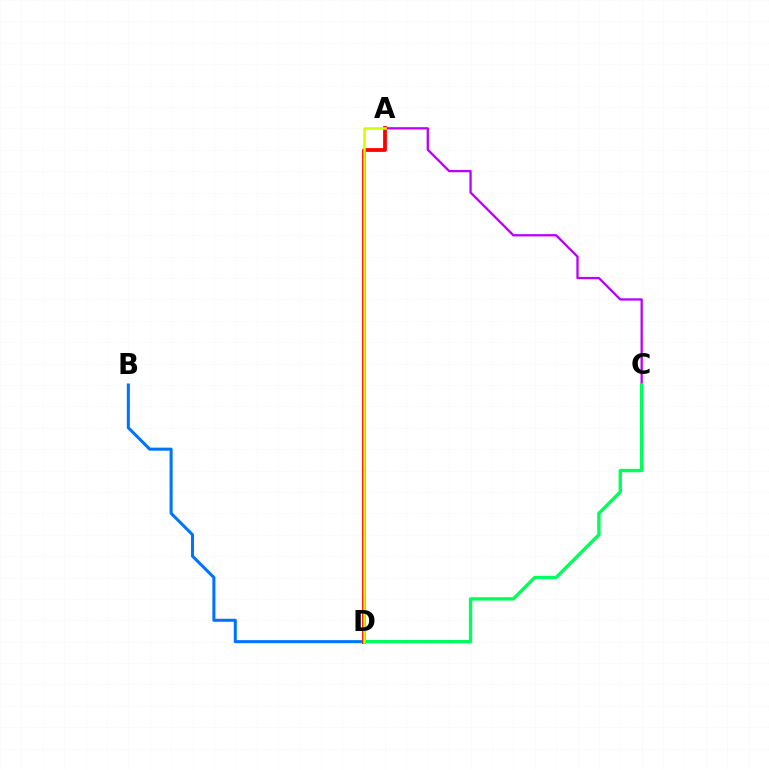{('B', 'D'): [{'color': '#0074ff', 'line_style': 'solid', 'thickness': 2.2}], ('A', 'C'): [{'color': '#b900ff', 'line_style': 'solid', 'thickness': 1.66}], ('C', 'D'): [{'color': '#00ff5c', 'line_style': 'solid', 'thickness': 2.42}], ('A', 'D'): [{'color': '#ff0000', 'line_style': 'solid', 'thickness': 2.71}, {'color': '#d1ff00', 'line_style': 'solid', 'thickness': 1.82}]}